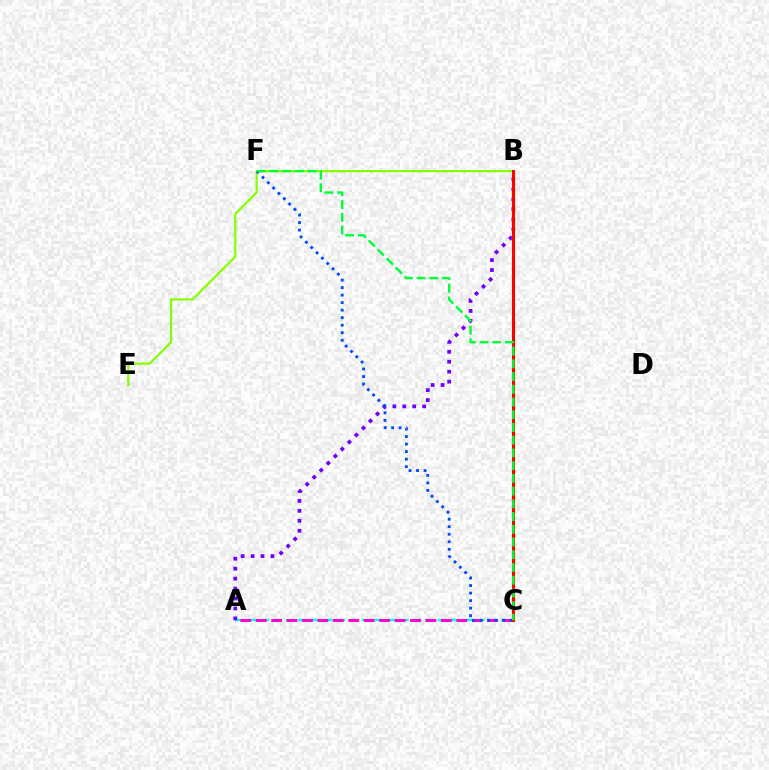{('B', 'E'): [{'color': '#84ff00', 'line_style': 'solid', 'thickness': 1.58}], ('B', 'C'): [{'color': '#ffbd00', 'line_style': 'dotted', 'thickness': 2.51}, {'color': '#ff0000', 'line_style': 'solid', 'thickness': 2.2}], ('A', 'C'): [{'color': '#00fff6', 'line_style': 'dashed', 'thickness': 1.72}, {'color': '#ff00cf', 'line_style': 'dashed', 'thickness': 2.1}], ('A', 'B'): [{'color': '#7200ff', 'line_style': 'dotted', 'thickness': 2.7}], ('C', 'F'): [{'color': '#004bff', 'line_style': 'dotted', 'thickness': 2.04}, {'color': '#00ff39', 'line_style': 'dashed', 'thickness': 1.73}]}